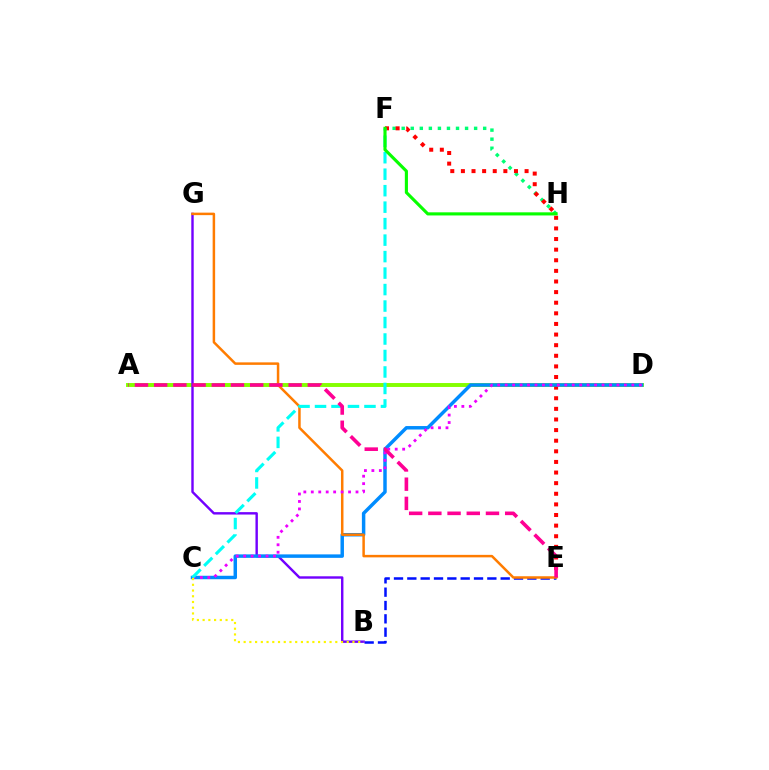{('A', 'D'): [{'color': '#84ff00', 'line_style': 'solid', 'thickness': 2.83}], ('B', 'E'): [{'color': '#0010ff', 'line_style': 'dashed', 'thickness': 1.81}], ('F', 'H'): [{'color': '#00ff74', 'line_style': 'dotted', 'thickness': 2.46}, {'color': '#08ff00', 'line_style': 'solid', 'thickness': 2.24}], ('B', 'G'): [{'color': '#7200ff', 'line_style': 'solid', 'thickness': 1.74}], ('E', 'F'): [{'color': '#ff0000', 'line_style': 'dotted', 'thickness': 2.88}], ('C', 'D'): [{'color': '#008cff', 'line_style': 'solid', 'thickness': 2.49}, {'color': '#ee00ff', 'line_style': 'dotted', 'thickness': 2.02}], ('E', 'G'): [{'color': '#ff7c00', 'line_style': 'solid', 'thickness': 1.8}], ('C', 'F'): [{'color': '#00fff6', 'line_style': 'dashed', 'thickness': 2.24}], ('B', 'C'): [{'color': '#fcf500', 'line_style': 'dotted', 'thickness': 1.56}], ('A', 'E'): [{'color': '#ff0094', 'line_style': 'dashed', 'thickness': 2.61}]}